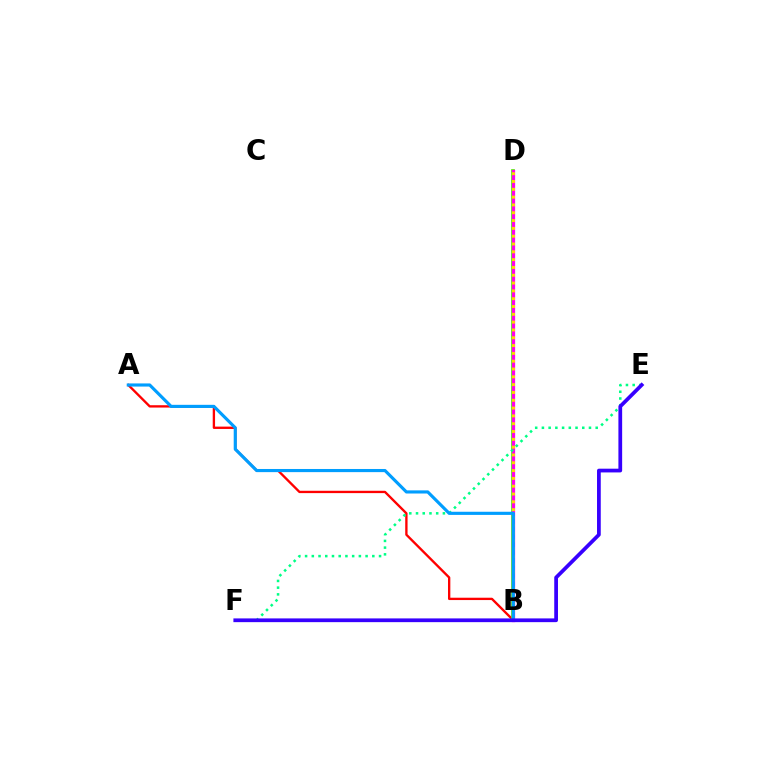{('A', 'B'): [{'color': '#ff0000', 'line_style': 'solid', 'thickness': 1.69}, {'color': '#009eff', 'line_style': 'solid', 'thickness': 2.26}], ('B', 'D'): [{'color': '#4fff00', 'line_style': 'solid', 'thickness': 2.7}, {'color': '#ff00ed', 'line_style': 'solid', 'thickness': 2.35}, {'color': '#ffd500', 'line_style': 'dotted', 'thickness': 2.12}], ('E', 'F'): [{'color': '#00ff86', 'line_style': 'dotted', 'thickness': 1.83}, {'color': '#3700ff', 'line_style': 'solid', 'thickness': 2.69}]}